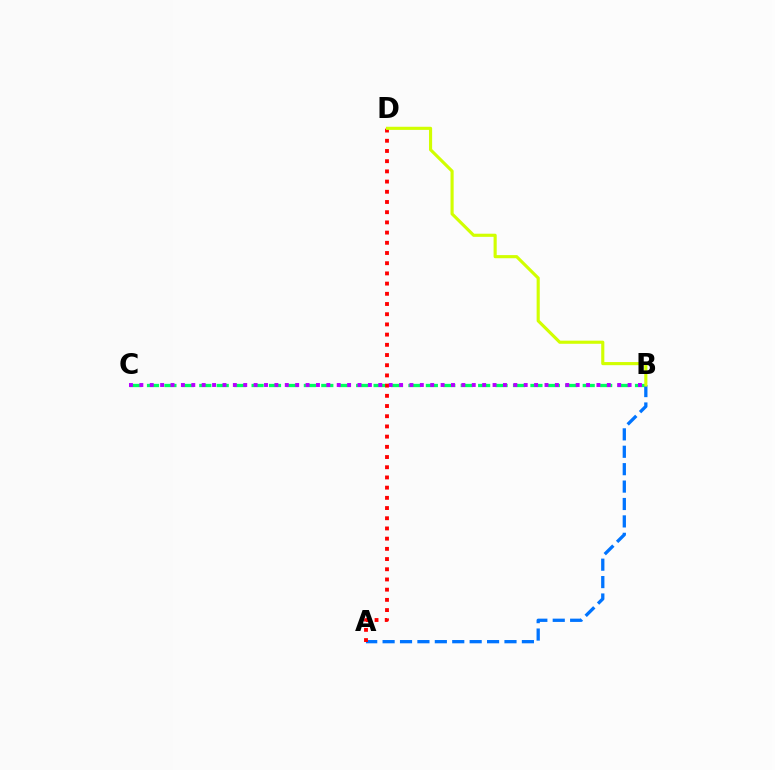{('B', 'C'): [{'color': '#00ff5c', 'line_style': 'dashed', 'thickness': 2.37}, {'color': '#b900ff', 'line_style': 'dotted', 'thickness': 2.82}], ('A', 'B'): [{'color': '#0074ff', 'line_style': 'dashed', 'thickness': 2.37}], ('A', 'D'): [{'color': '#ff0000', 'line_style': 'dotted', 'thickness': 2.77}], ('B', 'D'): [{'color': '#d1ff00', 'line_style': 'solid', 'thickness': 2.25}]}